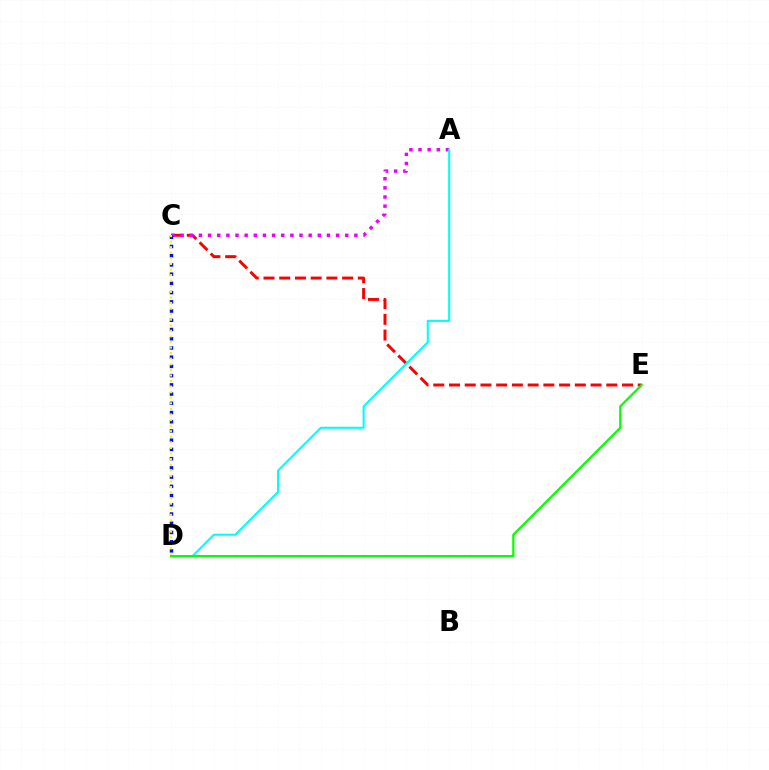{('C', 'E'): [{'color': '#ff0000', 'line_style': 'dashed', 'thickness': 2.14}], ('A', 'C'): [{'color': '#ee00ff', 'line_style': 'dotted', 'thickness': 2.48}], ('C', 'D'): [{'color': '#0010ff', 'line_style': 'dotted', 'thickness': 2.51}, {'color': '#fcf500', 'line_style': 'dotted', 'thickness': 1.52}], ('A', 'D'): [{'color': '#00fff6', 'line_style': 'solid', 'thickness': 1.5}], ('D', 'E'): [{'color': '#08ff00', 'line_style': 'solid', 'thickness': 1.62}]}